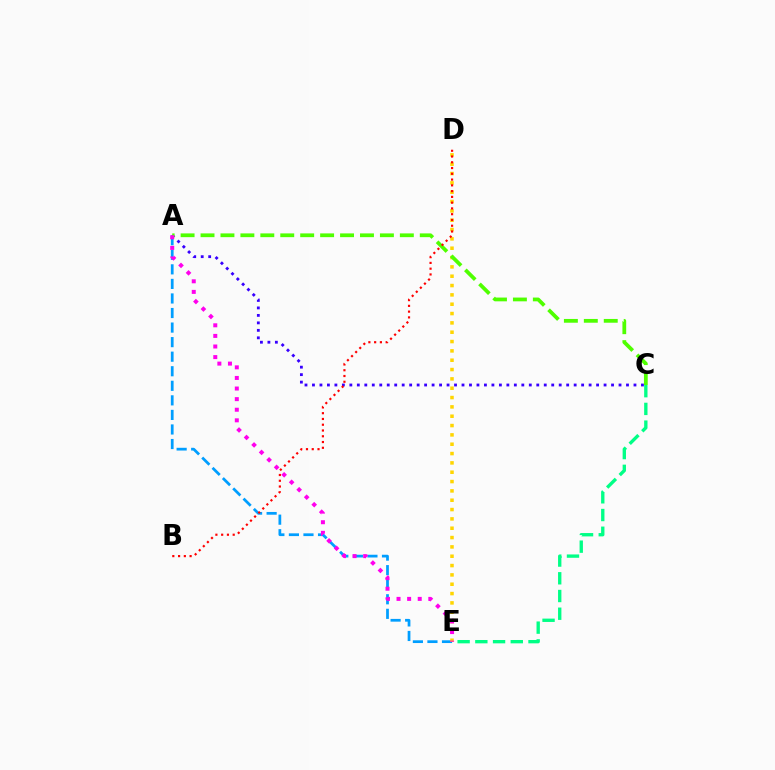{('C', 'E'): [{'color': '#00ff86', 'line_style': 'dashed', 'thickness': 2.41}], ('A', 'E'): [{'color': '#009eff', 'line_style': 'dashed', 'thickness': 1.98}, {'color': '#ff00ed', 'line_style': 'dotted', 'thickness': 2.88}], ('A', 'C'): [{'color': '#3700ff', 'line_style': 'dotted', 'thickness': 2.03}, {'color': '#4fff00', 'line_style': 'dashed', 'thickness': 2.71}], ('D', 'E'): [{'color': '#ffd500', 'line_style': 'dotted', 'thickness': 2.54}], ('B', 'D'): [{'color': '#ff0000', 'line_style': 'dotted', 'thickness': 1.57}]}